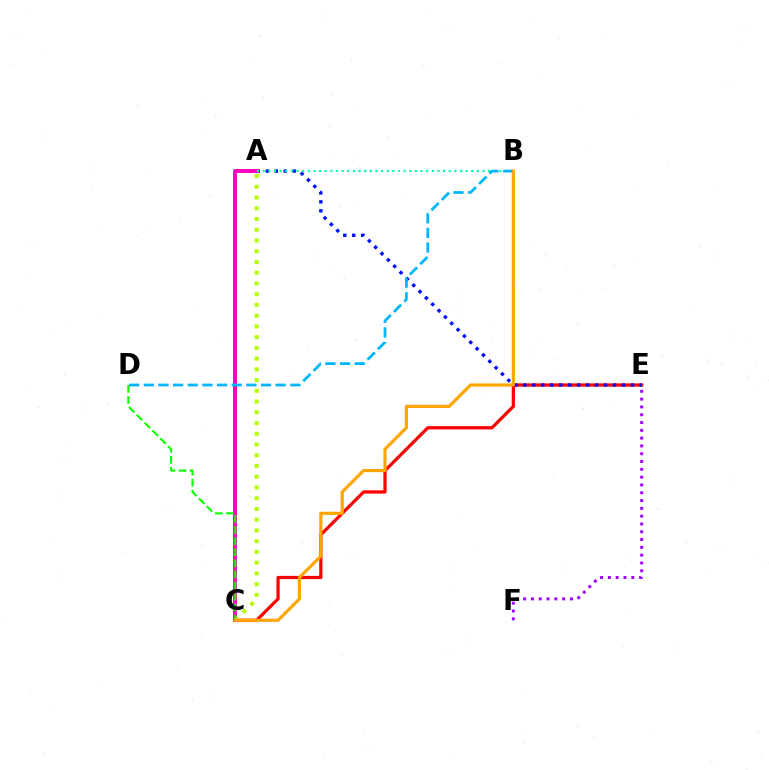{('C', 'E'): [{'color': '#ff0000', 'line_style': 'solid', 'thickness': 2.33}], ('E', 'F'): [{'color': '#9b00ff', 'line_style': 'dotted', 'thickness': 2.12}], ('A', 'E'): [{'color': '#0010ff', 'line_style': 'dotted', 'thickness': 2.44}], ('A', 'C'): [{'color': '#ff00bd', 'line_style': 'solid', 'thickness': 2.83}, {'color': '#b3ff00', 'line_style': 'dotted', 'thickness': 2.92}], ('C', 'D'): [{'color': '#08ff00', 'line_style': 'dashed', 'thickness': 1.51}], ('A', 'B'): [{'color': '#00ff9d', 'line_style': 'dotted', 'thickness': 1.53}], ('B', 'D'): [{'color': '#00b5ff', 'line_style': 'dashed', 'thickness': 1.99}], ('B', 'C'): [{'color': '#ffa500', 'line_style': 'solid', 'thickness': 2.28}]}